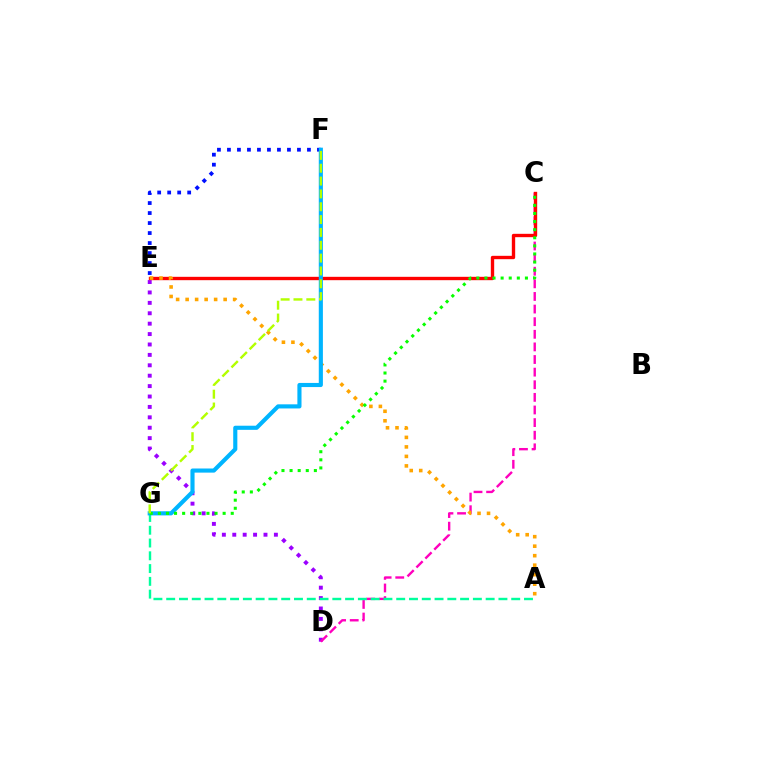{('D', 'E'): [{'color': '#9b00ff', 'line_style': 'dotted', 'thickness': 2.83}], ('C', 'D'): [{'color': '#ff00bd', 'line_style': 'dashed', 'thickness': 1.71}], ('E', 'F'): [{'color': '#0010ff', 'line_style': 'dotted', 'thickness': 2.72}], ('C', 'E'): [{'color': '#ff0000', 'line_style': 'solid', 'thickness': 2.42}], ('A', 'E'): [{'color': '#ffa500', 'line_style': 'dotted', 'thickness': 2.58}], ('A', 'G'): [{'color': '#00ff9d', 'line_style': 'dashed', 'thickness': 1.74}], ('F', 'G'): [{'color': '#00b5ff', 'line_style': 'solid', 'thickness': 2.97}, {'color': '#b3ff00', 'line_style': 'dashed', 'thickness': 1.74}], ('C', 'G'): [{'color': '#08ff00', 'line_style': 'dotted', 'thickness': 2.2}]}